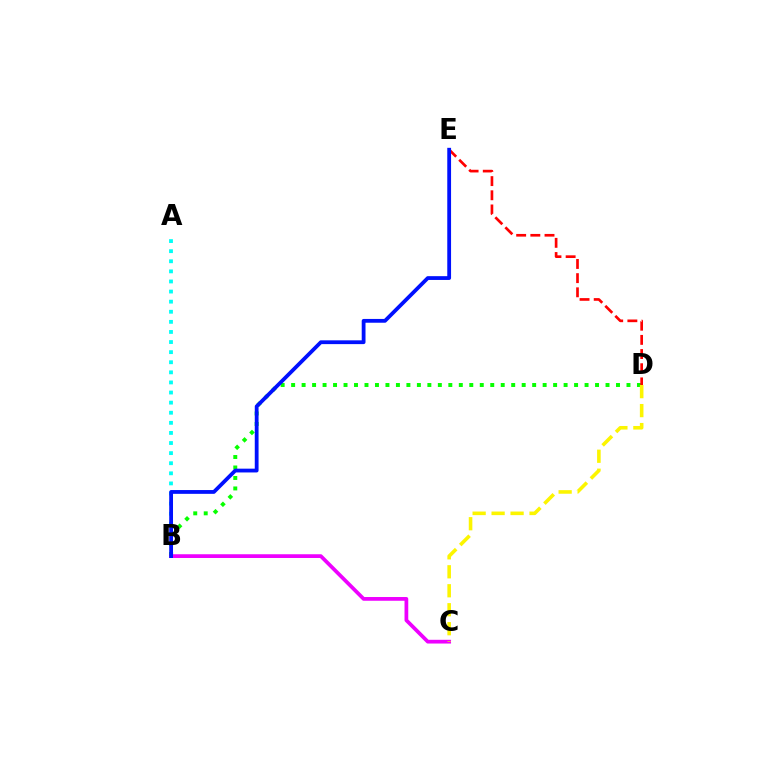{('A', 'B'): [{'color': '#00fff6', 'line_style': 'dotted', 'thickness': 2.74}], ('B', 'D'): [{'color': '#08ff00', 'line_style': 'dotted', 'thickness': 2.85}], ('B', 'C'): [{'color': '#ee00ff', 'line_style': 'solid', 'thickness': 2.69}], ('D', 'E'): [{'color': '#ff0000', 'line_style': 'dashed', 'thickness': 1.93}], ('C', 'D'): [{'color': '#fcf500', 'line_style': 'dashed', 'thickness': 2.58}], ('B', 'E'): [{'color': '#0010ff', 'line_style': 'solid', 'thickness': 2.73}]}